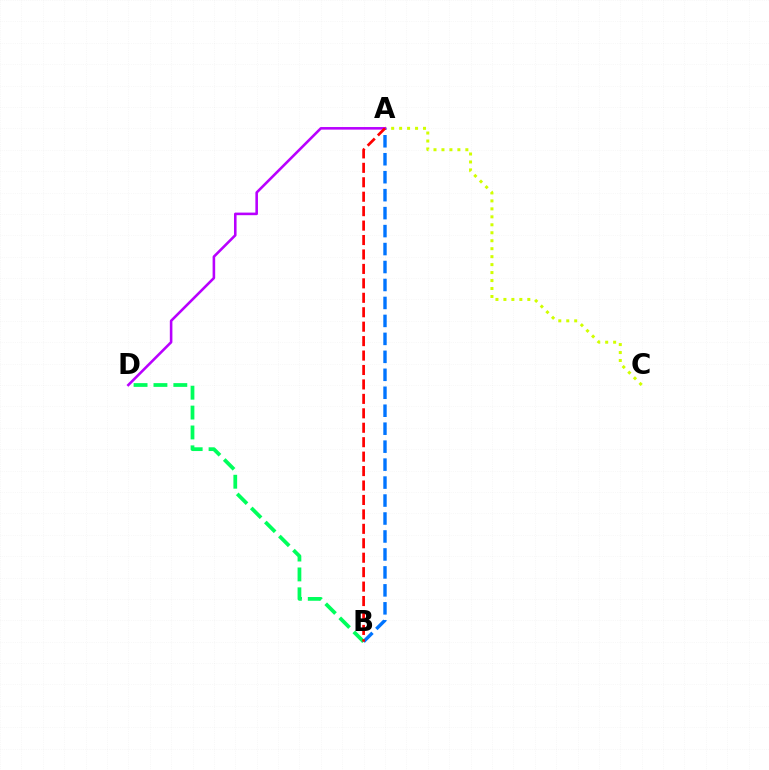{('A', 'C'): [{'color': '#d1ff00', 'line_style': 'dotted', 'thickness': 2.16}], ('A', 'B'): [{'color': '#0074ff', 'line_style': 'dashed', 'thickness': 2.44}, {'color': '#ff0000', 'line_style': 'dashed', 'thickness': 1.96}], ('A', 'D'): [{'color': '#b900ff', 'line_style': 'solid', 'thickness': 1.86}], ('B', 'D'): [{'color': '#00ff5c', 'line_style': 'dashed', 'thickness': 2.7}]}